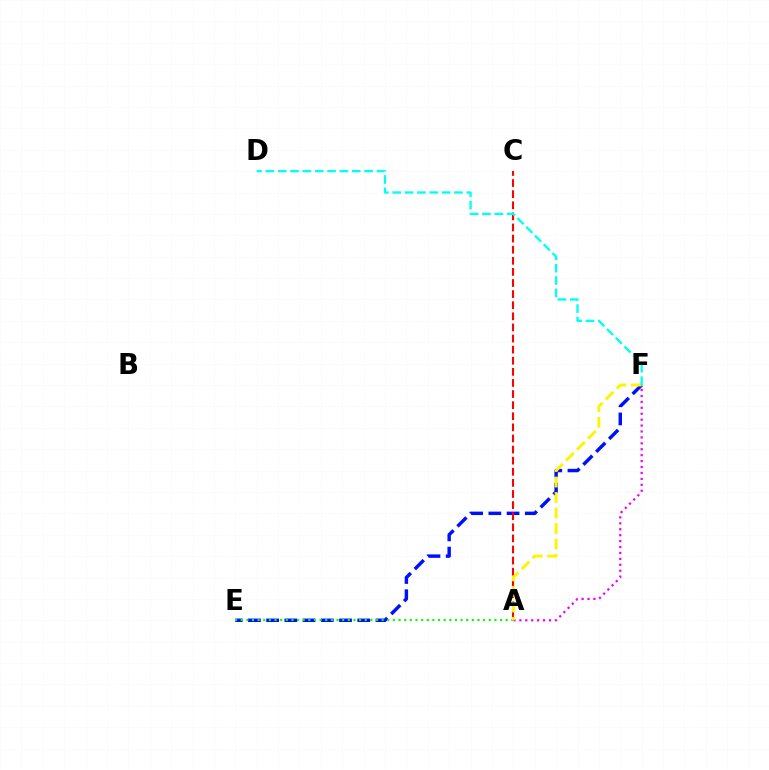{('A', 'F'): [{'color': '#ee00ff', 'line_style': 'dotted', 'thickness': 1.61}, {'color': '#fcf500', 'line_style': 'dashed', 'thickness': 2.11}], ('E', 'F'): [{'color': '#0010ff', 'line_style': 'dashed', 'thickness': 2.48}], ('A', 'C'): [{'color': '#ff0000', 'line_style': 'dashed', 'thickness': 1.51}], ('A', 'E'): [{'color': '#08ff00', 'line_style': 'dotted', 'thickness': 1.53}], ('D', 'F'): [{'color': '#00fff6', 'line_style': 'dashed', 'thickness': 1.68}]}